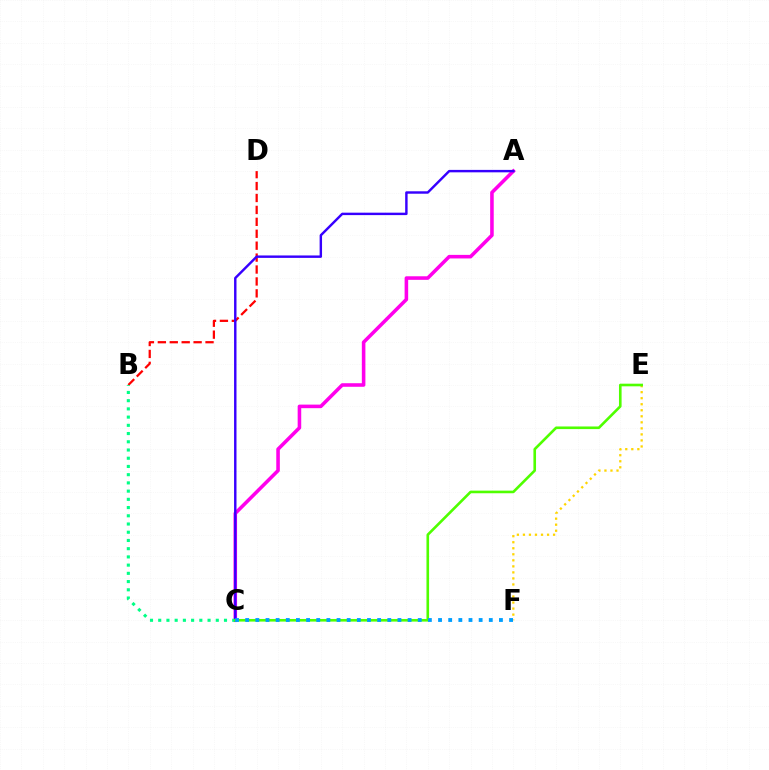{('B', 'D'): [{'color': '#ff0000', 'line_style': 'dashed', 'thickness': 1.62}], ('A', 'C'): [{'color': '#ff00ed', 'line_style': 'solid', 'thickness': 2.57}, {'color': '#3700ff', 'line_style': 'solid', 'thickness': 1.75}], ('E', 'F'): [{'color': '#ffd500', 'line_style': 'dotted', 'thickness': 1.64}], ('B', 'C'): [{'color': '#00ff86', 'line_style': 'dotted', 'thickness': 2.23}], ('C', 'E'): [{'color': '#4fff00', 'line_style': 'solid', 'thickness': 1.89}], ('C', 'F'): [{'color': '#009eff', 'line_style': 'dotted', 'thickness': 2.76}]}